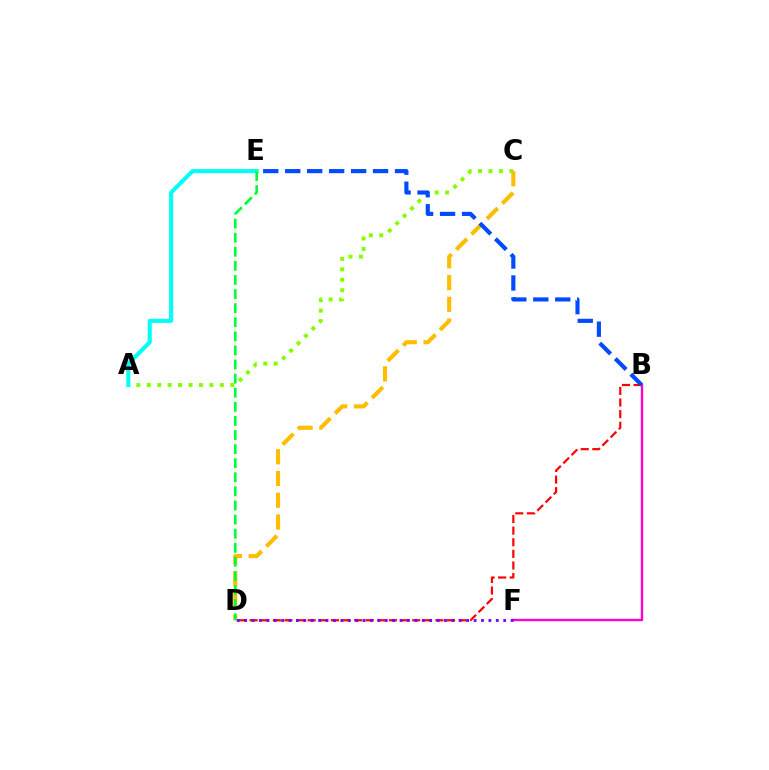{('B', 'D'): [{'color': '#ff0000', 'line_style': 'dashed', 'thickness': 1.58}], ('A', 'C'): [{'color': '#84ff00', 'line_style': 'dotted', 'thickness': 2.84}], ('C', 'D'): [{'color': '#ffbd00', 'line_style': 'dashed', 'thickness': 2.95}], ('B', 'F'): [{'color': '#ff00cf', 'line_style': 'solid', 'thickness': 1.7}], ('D', 'F'): [{'color': '#7200ff', 'line_style': 'dotted', 'thickness': 2.01}], ('A', 'E'): [{'color': '#00fff6', 'line_style': 'solid', 'thickness': 2.93}], ('B', 'E'): [{'color': '#004bff', 'line_style': 'dashed', 'thickness': 2.98}], ('D', 'E'): [{'color': '#00ff39', 'line_style': 'dashed', 'thickness': 1.92}]}